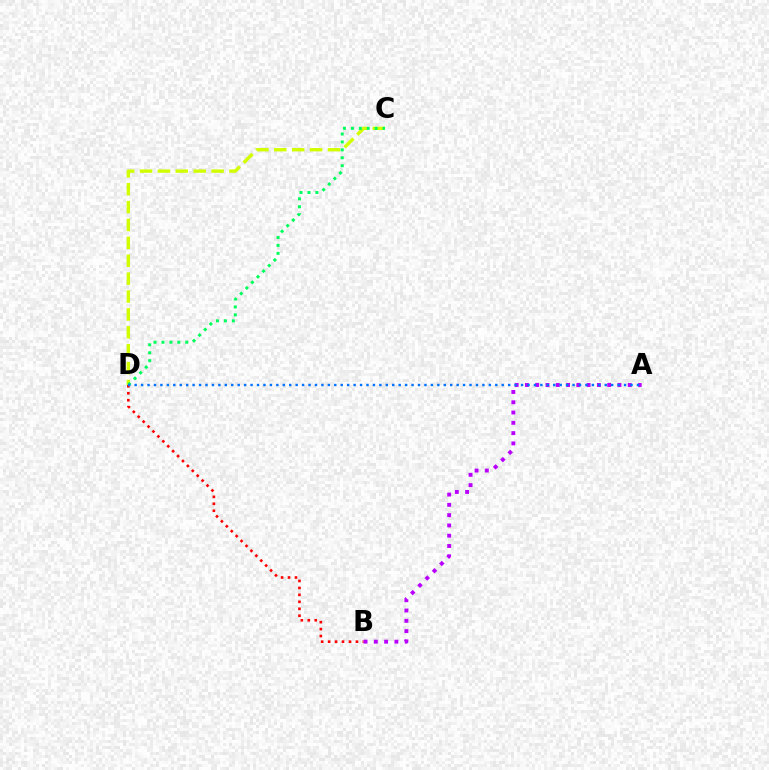{('C', 'D'): [{'color': '#d1ff00', 'line_style': 'dashed', 'thickness': 2.43}, {'color': '#00ff5c', 'line_style': 'dotted', 'thickness': 2.15}], ('B', 'D'): [{'color': '#ff0000', 'line_style': 'dotted', 'thickness': 1.89}], ('A', 'B'): [{'color': '#b900ff', 'line_style': 'dotted', 'thickness': 2.79}], ('A', 'D'): [{'color': '#0074ff', 'line_style': 'dotted', 'thickness': 1.75}]}